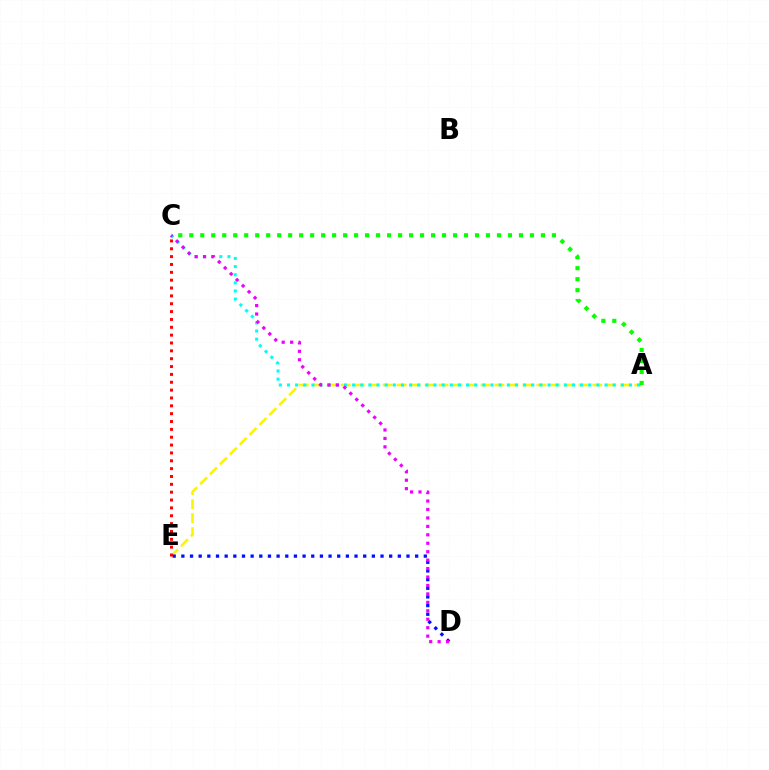{('A', 'E'): [{'color': '#fcf500', 'line_style': 'dashed', 'thickness': 1.9}], ('D', 'E'): [{'color': '#0010ff', 'line_style': 'dotted', 'thickness': 2.35}], ('A', 'C'): [{'color': '#00fff6', 'line_style': 'dotted', 'thickness': 2.21}, {'color': '#08ff00', 'line_style': 'dotted', 'thickness': 2.99}], ('C', 'D'): [{'color': '#ee00ff', 'line_style': 'dotted', 'thickness': 2.29}], ('C', 'E'): [{'color': '#ff0000', 'line_style': 'dotted', 'thickness': 2.13}]}